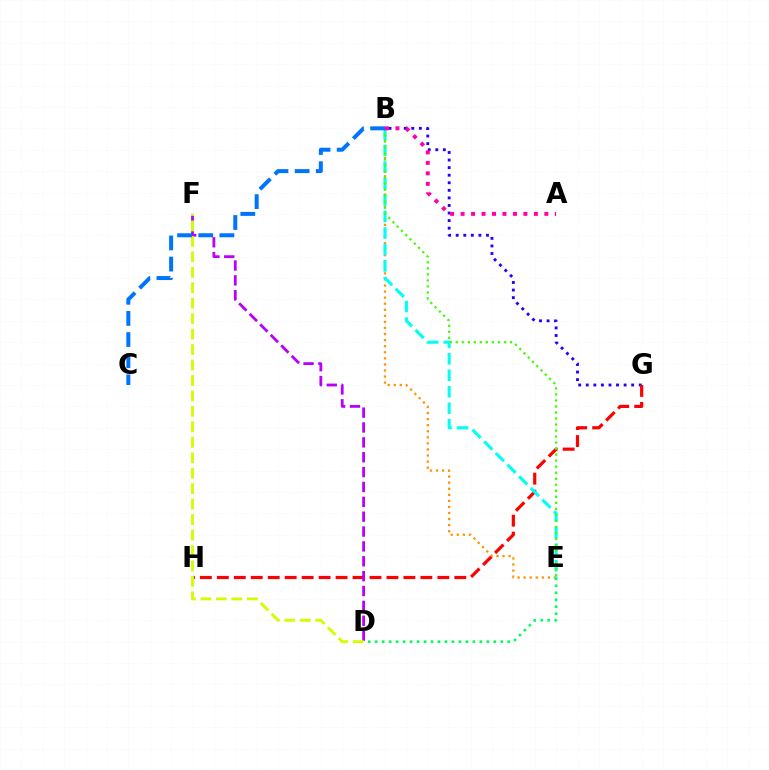{('B', 'G'): [{'color': '#2500ff', 'line_style': 'dotted', 'thickness': 2.06}], ('G', 'H'): [{'color': '#ff0000', 'line_style': 'dashed', 'thickness': 2.3}], ('D', 'F'): [{'color': '#b900ff', 'line_style': 'dashed', 'thickness': 2.02}, {'color': '#d1ff00', 'line_style': 'dashed', 'thickness': 2.1}], ('B', 'E'): [{'color': '#ff9400', 'line_style': 'dotted', 'thickness': 1.65}, {'color': '#00fff6', 'line_style': 'dashed', 'thickness': 2.24}, {'color': '#3dff00', 'line_style': 'dotted', 'thickness': 1.64}], ('D', 'E'): [{'color': '#00ff5c', 'line_style': 'dotted', 'thickness': 1.9}], ('A', 'B'): [{'color': '#ff00ac', 'line_style': 'dotted', 'thickness': 2.84}], ('B', 'C'): [{'color': '#0074ff', 'line_style': 'dashed', 'thickness': 2.87}]}